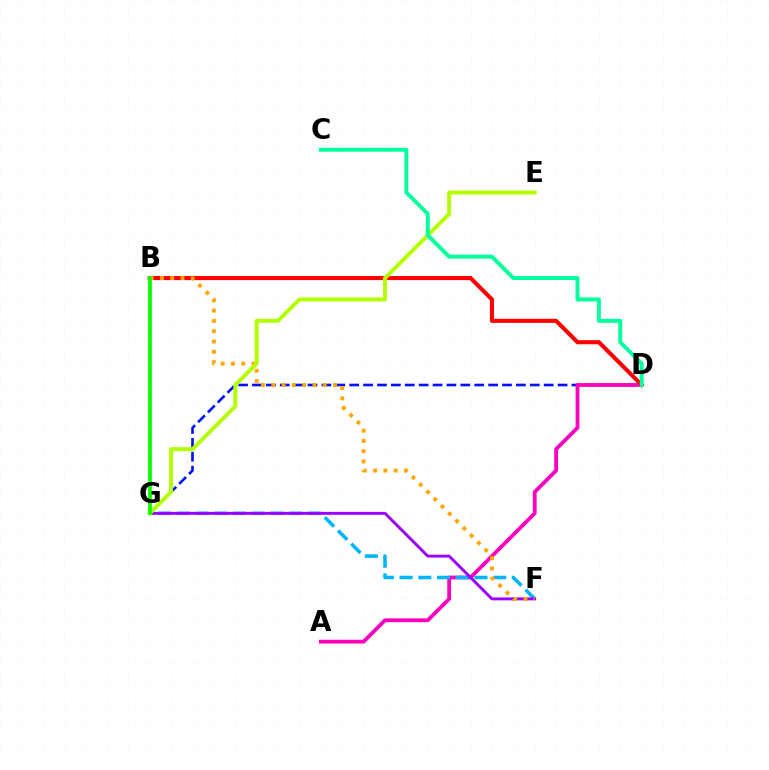{('D', 'G'): [{'color': '#0010ff', 'line_style': 'dashed', 'thickness': 1.89}], ('A', 'D'): [{'color': '#ff00bd', 'line_style': 'solid', 'thickness': 2.73}], ('F', 'G'): [{'color': '#00b5ff', 'line_style': 'dashed', 'thickness': 2.54}, {'color': '#9b00ff', 'line_style': 'solid', 'thickness': 2.09}], ('B', 'D'): [{'color': '#ff0000', 'line_style': 'solid', 'thickness': 2.94}], ('B', 'F'): [{'color': '#ffa500', 'line_style': 'dotted', 'thickness': 2.79}], ('E', 'G'): [{'color': '#b3ff00', 'line_style': 'solid', 'thickness': 2.84}], ('B', 'G'): [{'color': '#08ff00', 'line_style': 'solid', 'thickness': 2.65}], ('C', 'D'): [{'color': '#00ff9d', 'line_style': 'solid', 'thickness': 2.83}]}